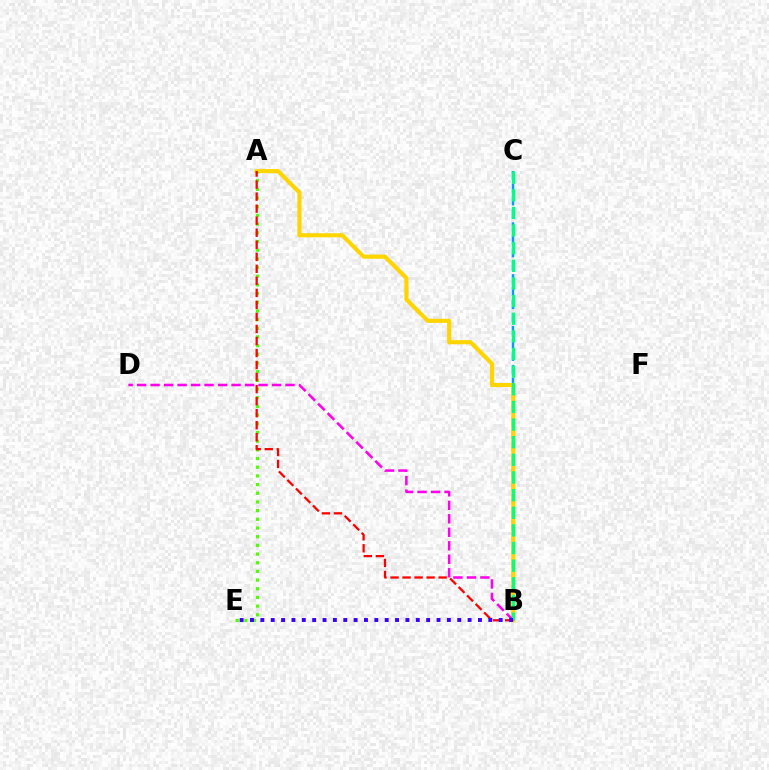{('B', 'C'): [{'color': '#009eff', 'line_style': 'dashed', 'thickness': 1.76}, {'color': '#00ff86', 'line_style': 'dashed', 'thickness': 2.4}], ('A', 'B'): [{'color': '#ffd500', 'line_style': 'solid', 'thickness': 2.97}, {'color': '#ff0000', 'line_style': 'dashed', 'thickness': 1.63}], ('A', 'E'): [{'color': '#4fff00', 'line_style': 'dotted', 'thickness': 2.36}], ('B', 'D'): [{'color': '#ff00ed', 'line_style': 'dashed', 'thickness': 1.83}], ('B', 'E'): [{'color': '#3700ff', 'line_style': 'dotted', 'thickness': 2.82}]}